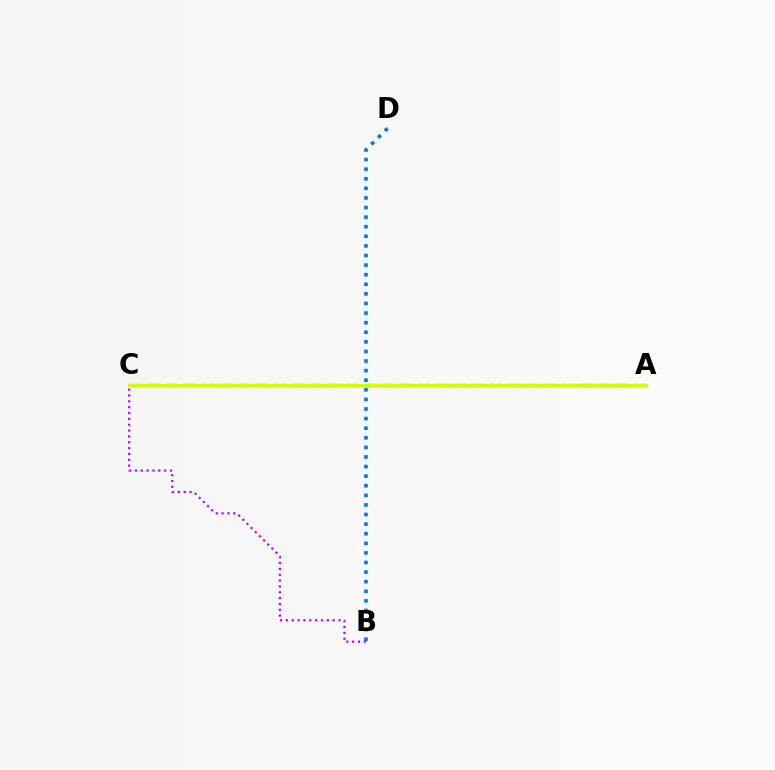{('A', 'C'): [{'color': '#ff0000', 'line_style': 'dashed', 'thickness': 1.96}, {'color': '#00ff5c', 'line_style': 'dashed', 'thickness': 2.45}, {'color': '#d1ff00', 'line_style': 'solid', 'thickness': 2.21}], ('B', 'D'): [{'color': '#0074ff', 'line_style': 'dotted', 'thickness': 2.61}], ('B', 'C'): [{'color': '#b900ff', 'line_style': 'dotted', 'thickness': 1.59}]}